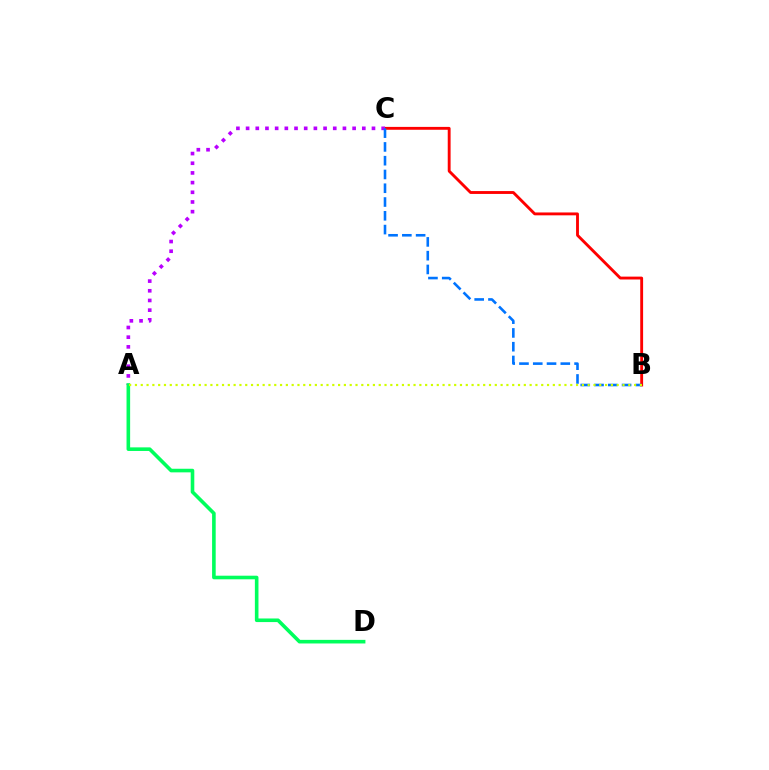{('B', 'C'): [{'color': '#ff0000', 'line_style': 'solid', 'thickness': 2.06}, {'color': '#0074ff', 'line_style': 'dashed', 'thickness': 1.87}], ('A', 'C'): [{'color': '#b900ff', 'line_style': 'dotted', 'thickness': 2.63}], ('A', 'D'): [{'color': '#00ff5c', 'line_style': 'solid', 'thickness': 2.59}], ('A', 'B'): [{'color': '#d1ff00', 'line_style': 'dotted', 'thickness': 1.58}]}